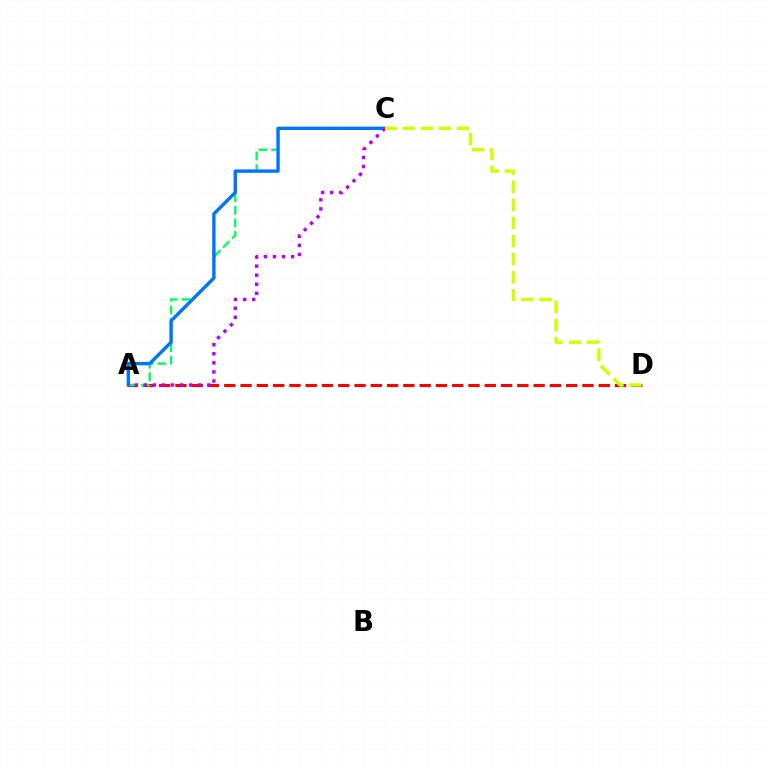{('A', 'D'): [{'color': '#ff0000', 'line_style': 'dashed', 'thickness': 2.21}], ('A', 'C'): [{'color': '#00ff5c', 'line_style': 'dashed', 'thickness': 1.71}, {'color': '#0074ff', 'line_style': 'solid', 'thickness': 2.44}, {'color': '#b900ff', 'line_style': 'dotted', 'thickness': 2.46}], ('C', 'D'): [{'color': '#d1ff00', 'line_style': 'dashed', 'thickness': 2.46}]}